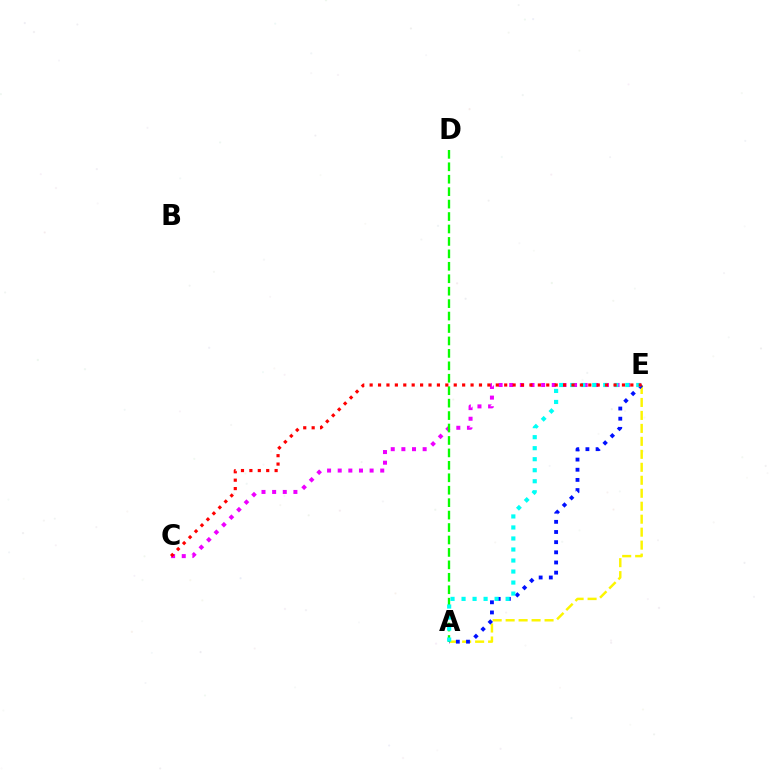{('A', 'E'): [{'color': '#fcf500', 'line_style': 'dashed', 'thickness': 1.76}, {'color': '#0010ff', 'line_style': 'dotted', 'thickness': 2.76}, {'color': '#00fff6', 'line_style': 'dotted', 'thickness': 2.99}], ('C', 'E'): [{'color': '#ee00ff', 'line_style': 'dotted', 'thickness': 2.89}, {'color': '#ff0000', 'line_style': 'dotted', 'thickness': 2.29}], ('A', 'D'): [{'color': '#08ff00', 'line_style': 'dashed', 'thickness': 1.69}]}